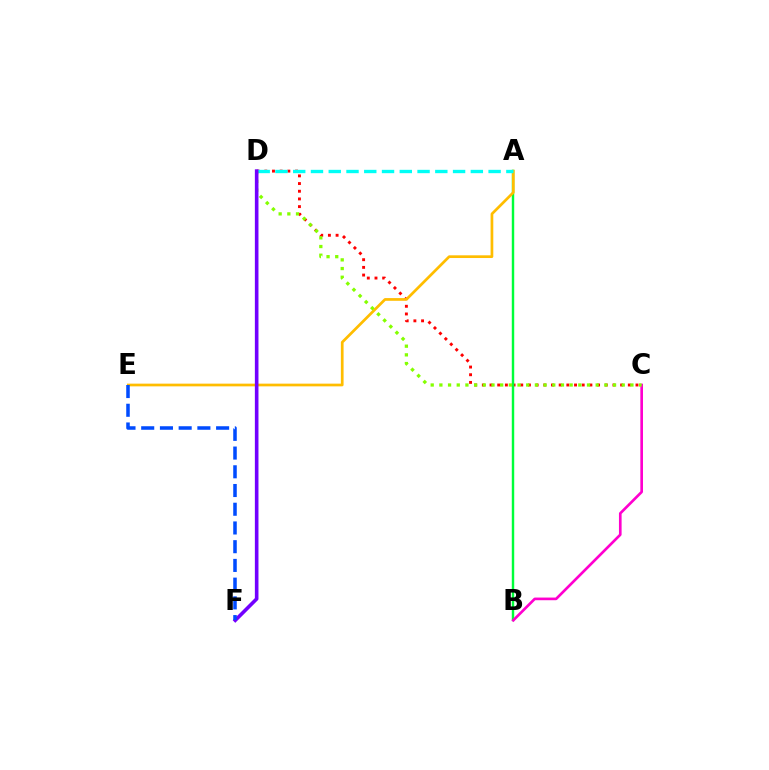{('C', 'D'): [{'color': '#ff0000', 'line_style': 'dotted', 'thickness': 2.09}, {'color': '#84ff00', 'line_style': 'dotted', 'thickness': 2.36}], ('A', 'B'): [{'color': '#00ff39', 'line_style': 'solid', 'thickness': 1.75}], ('A', 'E'): [{'color': '#ffbd00', 'line_style': 'solid', 'thickness': 1.95}], ('B', 'C'): [{'color': '#ff00cf', 'line_style': 'solid', 'thickness': 1.91}], ('A', 'D'): [{'color': '#00fff6', 'line_style': 'dashed', 'thickness': 2.41}], ('D', 'F'): [{'color': '#7200ff', 'line_style': 'solid', 'thickness': 2.6}], ('E', 'F'): [{'color': '#004bff', 'line_style': 'dashed', 'thickness': 2.54}]}